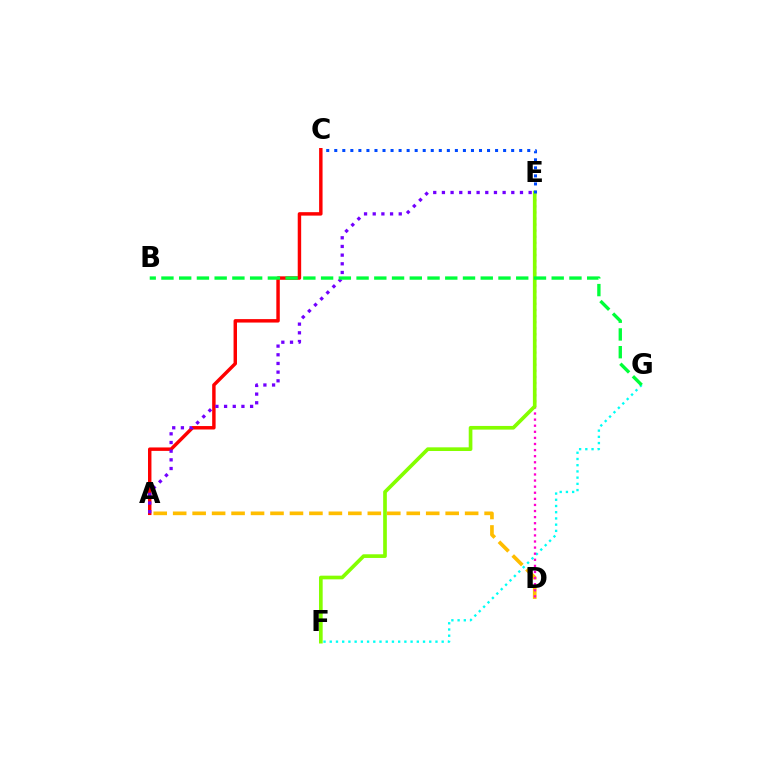{('A', 'D'): [{'color': '#ffbd00', 'line_style': 'dashed', 'thickness': 2.64}], ('A', 'C'): [{'color': '#ff0000', 'line_style': 'solid', 'thickness': 2.48}], ('A', 'E'): [{'color': '#7200ff', 'line_style': 'dotted', 'thickness': 2.36}], ('F', 'G'): [{'color': '#00fff6', 'line_style': 'dotted', 'thickness': 1.69}], ('D', 'E'): [{'color': '#ff00cf', 'line_style': 'dotted', 'thickness': 1.66}], ('E', 'F'): [{'color': '#84ff00', 'line_style': 'solid', 'thickness': 2.64}], ('B', 'G'): [{'color': '#00ff39', 'line_style': 'dashed', 'thickness': 2.41}], ('C', 'E'): [{'color': '#004bff', 'line_style': 'dotted', 'thickness': 2.18}]}